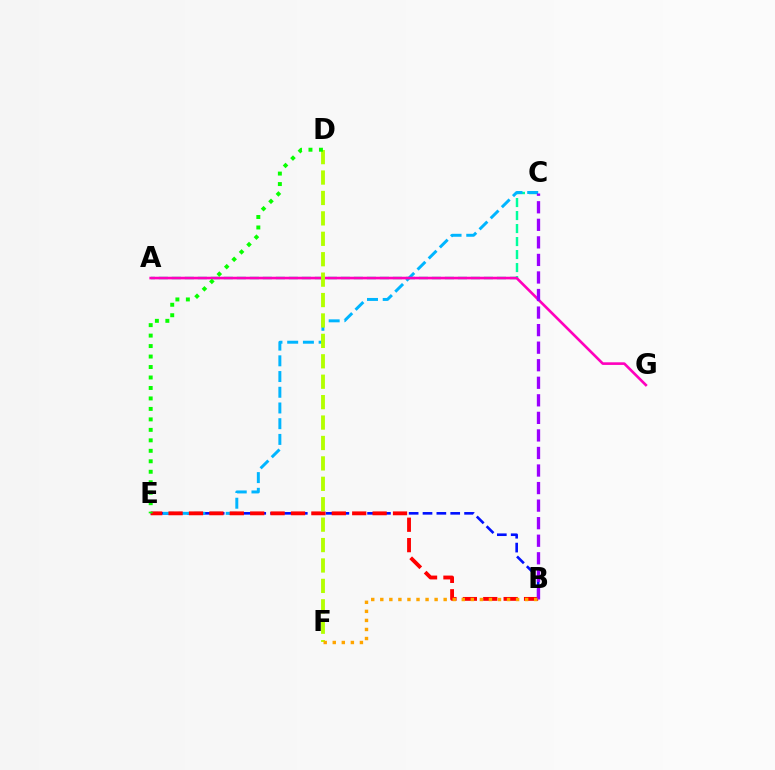{('A', 'C'): [{'color': '#00ff9d', 'line_style': 'dashed', 'thickness': 1.77}], ('B', 'E'): [{'color': '#0010ff', 'line_style': 'dashed', 'thickness': 1.88}, {'color': '#ff0000', 'line_style': 'dashed', 'thickness': 2.77}], ('C', 'E'): [{'color': '#00b5ff', 'line_style': 'dashed', 'thickness': 2.14}], ('A', 'G'): [{'color': '#ff00bd', 'line_style': 'solid', 'thickness': 1.89}], ('D', 'F'): [{'color': '#b3ff00', 'line_style': 'dashed', 'thickness': 2.77}], ('B', 'C'): [{'color': '#9b00ff', 'line_style': 'dashed', 'thickness': 2.38}], ('B', 'F'): [{'color': '#ffa500', 'line_style': 'dotted', 'thickness': 2.46}], ('D', 'E'): [{'color': '#08ff00', 'line_style': 'dotted', 'thickness': 2.85}]}